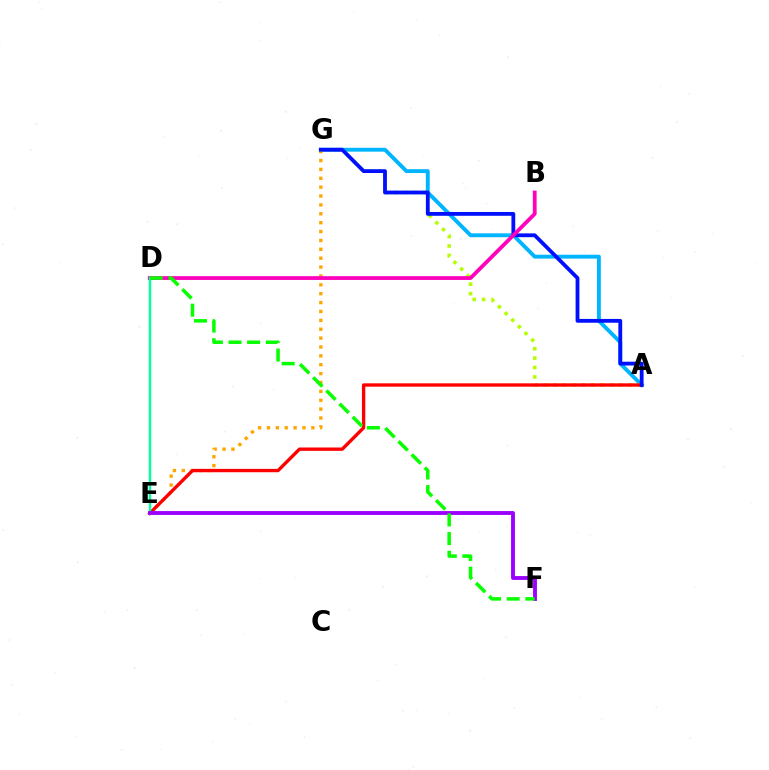{('A', 'G'): [{'color': '#00b5ff', 'line_style': 'solid', 'thickness': 2.79}, {'color': '#b3ff00', 'line_style': 'dotted', 'thickness': 2.56}, {'color': '#0010ff', 'line_style': 'solid', 'thickness': 2.74}], ('E', 'G'): [{'color': '#ffa500', 'line_style': 'dotted', 'thickness': 2.41}], ('A', 'E'): [{'color': '#ff0000', 'line_style': 'solid', 'thickness': 2.41}], ('B', 'D'): [{'color': '#ff00bd', 'line_style': 'solid', 'thickness': 2.73}], ('D', 'E'): [{'color': '#00ff9d', 'line_style': 'solid', 'thickness': 1.74}], ('E', 'F'): [{'color': '#9b00ff', 'line_style': 'solid', 'thickness': 2.79}], ('D', 'F'): [{'color': '#08ff00', 'line_style': 'dashed', 'thickness': 2.53}]}